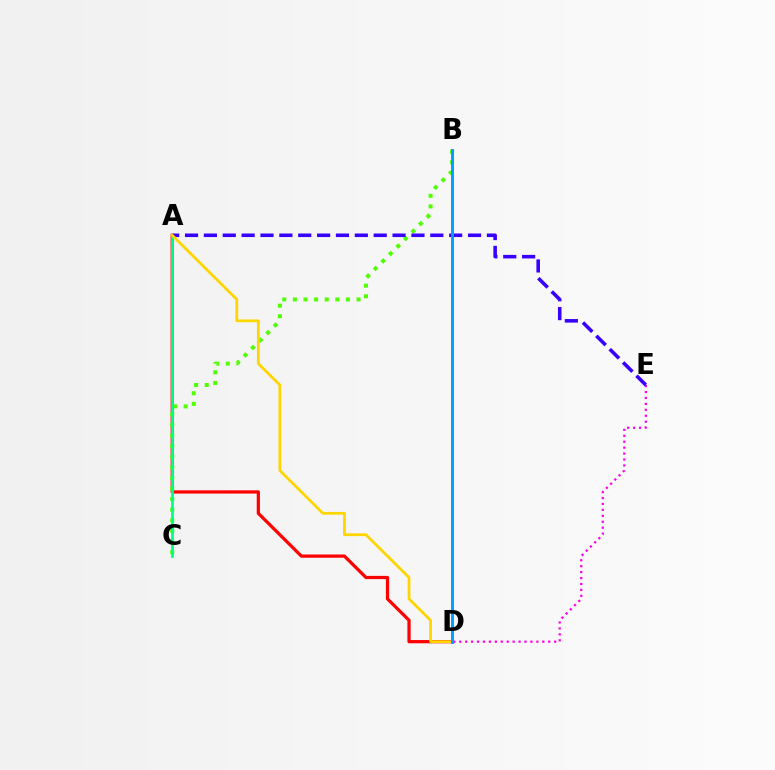{('A', 'D'): [{'color': '#ff0000', 'line_style': 'solid', 'thickness': 2.33}, {'color': '#ffd500', 'line_style': 'solid', 'thickness': 1.99}], ('B', 'C'): [{'color': '#4fff00', 'line_style': 'dotted', 'thickness': 2.88}], ('D', 'E'): [{'color': '#ff00ed', 'line_style': 'dotted', 'thickness': 1.61}], ('A', 'C'): [{'color': '#00ff86', 'line_style': 'solid', 'thickness': 1.98}], ('A', 'E'): [{'color': '#3700ff', 'line_style': 'dashed', 'thickness': 2.56}], ('B', 'D'): [{'color': '#009eff', 'line_style': 'solid', 'thickness': 2.11}]}